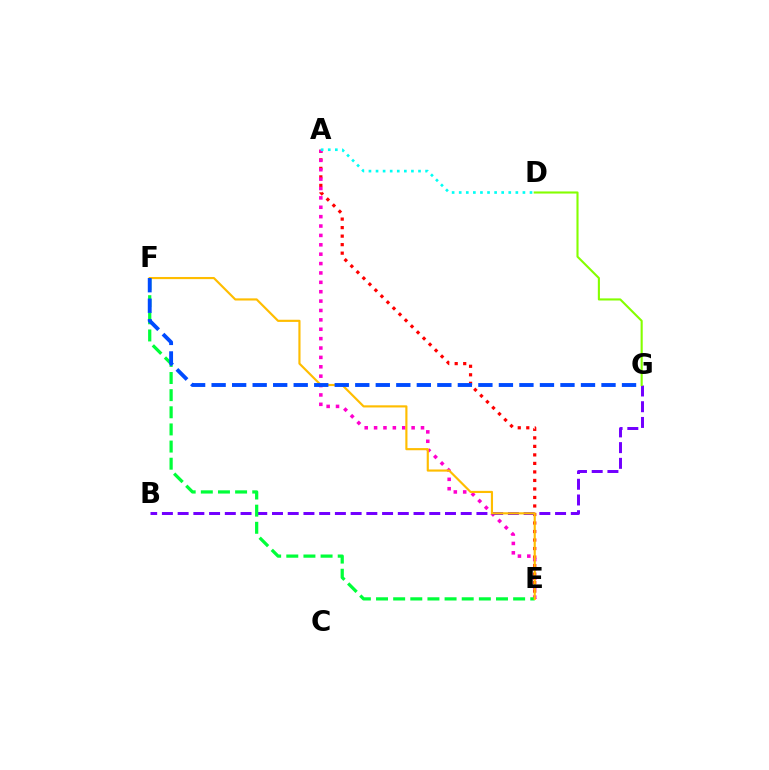{('A', 'E'): [{'color': '#ff0000', 'line_style': 'dotted', 'thickness': 2.31}, {'color': '#ff00cf', 'line_style': 'dotted', 'thickness': 2.55}], ('B', 'G'): [{'color': '#7200ff', 'line_style': 'dashed', 'thickness': 2.14}], ('A', 'D'): [{'color': '#00fff6', 'line_style': 'dotted', 'thickness': 1.92}], ('E', 'F'): [{'color': '#00ff39', 'line_style': 'dashed', 'thickness': 2.33}, {'color': '#ffbd00', 'line_style': 'solid', 'thickness': 1.55}], ('D', 'G'): [{'color': '#84ff00', 'line_style': 'solid', 'thickness': 1.52}], ('F', 'G'): [{'color': '#004bff', 'line_style': 'dashed', 'thickness': 2.79}]}